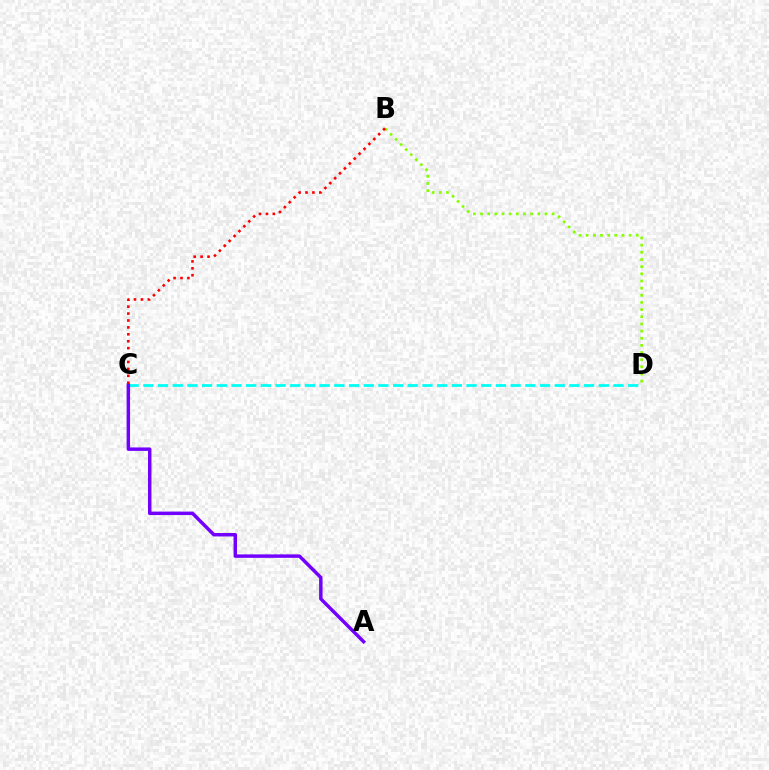{('C', 'D'): [{'color': '#00fff6', 'line_style': 'dashed', 'thickness': 2.0}], ('A', 'C'): [{'color': '#7200ff', 'line_style': 'solid', 'thickness': 2.49}], ('B', 'D'): [{'color': '#84ff00', 'line_style': 'dotted', 'thickness': 1.94}], ('B', 'C'): [{'color': '#ff0000', 'line_style': 'dotted', 'thickness': 1.88}]}